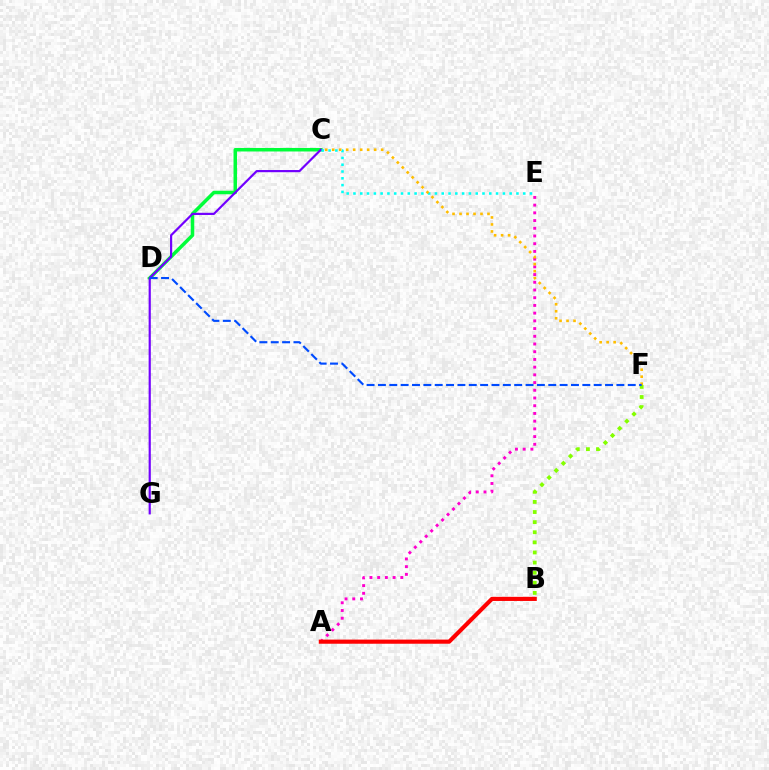{('A', 'E'): [{'color': '#ff00cf', 'line_style': 'dotted', 'thickness': 2.1}], ('C', 'D'): [{'color': '#00ff39', 'line_style': 'solid', 'thickness': 2.53}], ('A', 'B'): [{'color': '#ff0000', 'line_style': 'solid', 'thickness': 2.98}], ('C', 'G'): [{'color': '#7200ff', 'line_style': 'solid', 'thickness': 1.57}], ('C', 'E'): [{'color': '#00fff6', 'line_style': 'dotted', 'thickness': 1.84}], ('B', 'F'): [{'color': '#84ff00', 'line_style': 'dotted', 'thickness': 2.75}], ('C', 'F'): [{'color': '#ffbd00', 'line_style': 'dotted', 'thickness': 1.9}], ('D', 'F'): [{'color': '#004bff', 'line_style': 'dashed', 'thickness': 1.54}]}